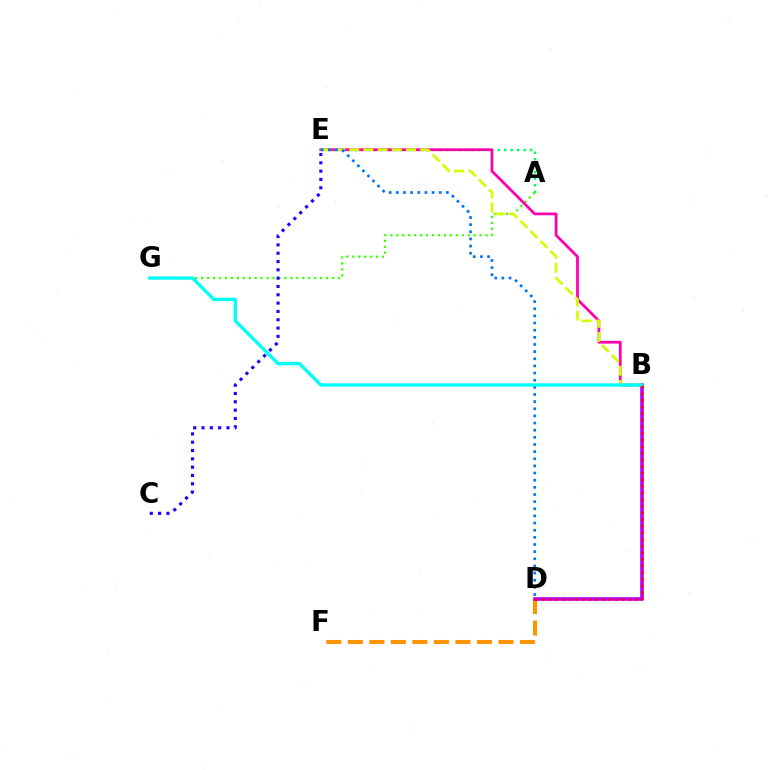{('A', 'E'): [{'color': '#00ff5c', 'line_style': 'dotted', 'thickness': 1.77}], ('A', 'G'): [{'color': '#3dff00', 'line_style': 'dotted', 'thickness': 1.62}], ('D', 'F'): [{'color': '#ff9400', 'line_style': 'dashed', 'thickness': 2.92}], ('B', 'D'): [{'color': '#b900ff', 'line_style': 'solid', 'thickness': 2.63}, {'color': '#ff0000', 'line_style': 'dotted', 'thickness': 1.8}], ('C', 'E'): [{'color': '#2500ff', 'line_style': 'dotted', 'thickness': 2.26}], ('B', 'E'): [{'color': '#ff00ac', 'line_style': 'solid', 'thickness': 1.99}, {'color': '#d1ff00', 'line_style': 'dashed', 'thickness': 1.93}], ('D', 'E'): [{'color': '#0074ff', 'line_style': 'dotted', 'thickness': 1.94}], ('B', 'G'): [{'color': '#00fff6', 'line_style': 'solid', 'thickness': 2.4}]}